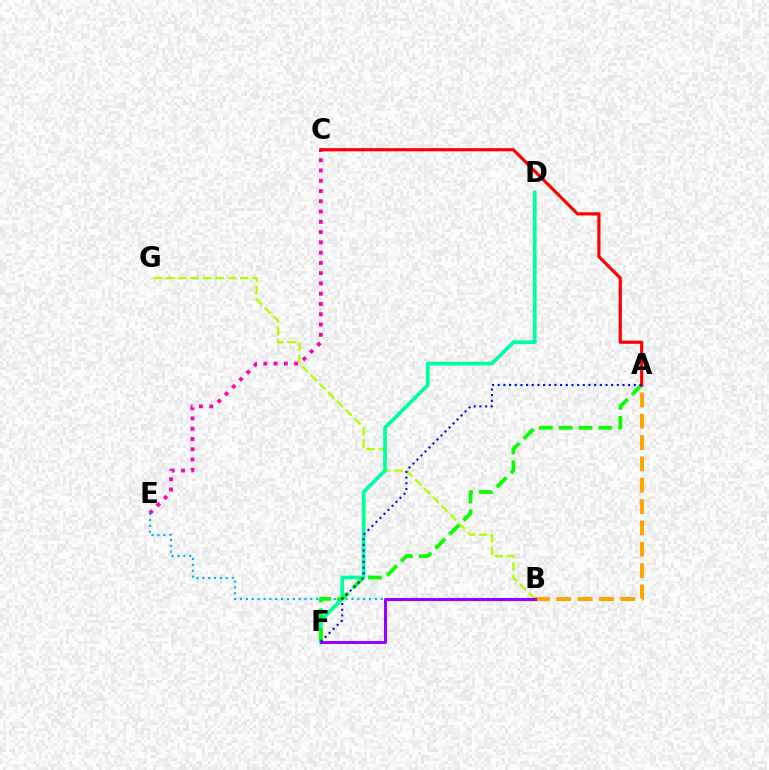{('B', 'G'): [{'color': '#b3ff00', 'line_style': 'dashed', 'thickness': 1.68}], ('C', 'E'): [{'color': '#ff00bd', 'line_style': 'dotted', 'thickness': 2.79}], ('B', 'E'): [{'color': '#00b5ff', 'line_style': 'dotted', 'thickness': 1.59}], ('D', 'F'): [{'color': '#00ff9d', 'line_style': 'solid', 'thickness': 2.69}], ('A', 'B'): [{'color': '#ffa500', 'line_style': 'dashed', 'thickness': 2.9}], ('B', 'F'): [{'color': '#9b00ff', 'line_style': 'solid', 'thickness': 2.18}], ('A', 'F'): [{'color': '#08ff00', 'line_style': 'dashed', 'thickness': 2.7}, {'color': '#0010ff', 'line_style': 'dotted', 'thickness': 1.54}], ('A', 'C'): [{'color': '#ff0000', 'line_style': 'solid', 'thickness': 2.27}]}